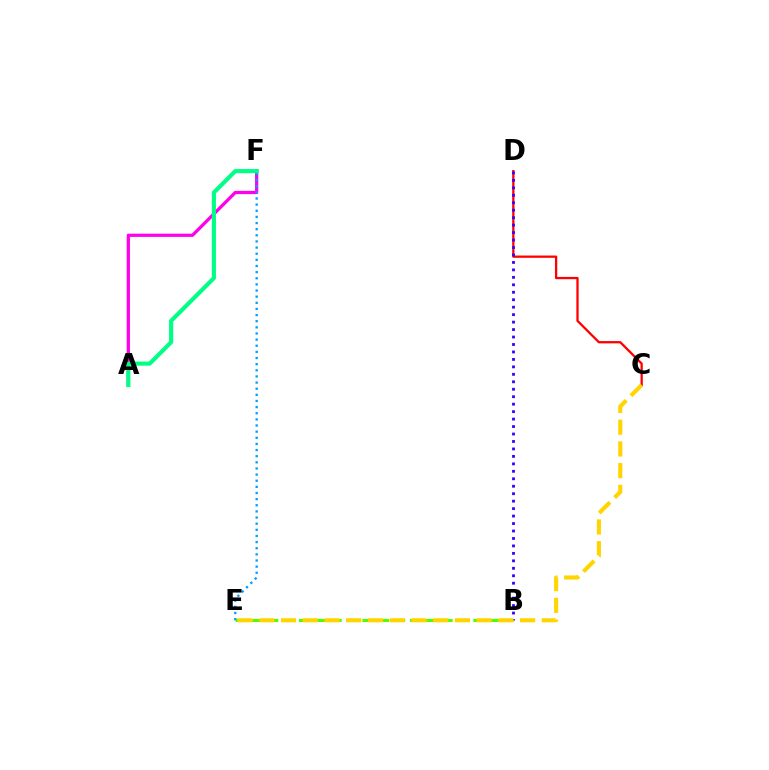{('C', 'D'): [{'color': '#ff0000', 'line_style': 'solid', 'thickness': 1.64}], ('A', 'F'): [{'color': '#ff00ed', 'line_style': 'solid', 'thickness': 2.34}, {'color': '#00ff86', 'line_style': 'solid', 'thickness': 2.97}], ('B', 'E'): [{'color': '#4fff00', 'line_style': 'dashed', 'thickness': 2.15}], ('E', 'F'): [{'color': '#009eff', 'line_style': 'dotted', 'thickness': 1.67}], ('B', 'D'): [{'color': '#3700ff', 'line_style': 'dotted', 'thickness': 2.03}], ('C', 'E'): [{'color': '#ffd500', 'line_style': 'dashed', 'thickness': 2.95}]}